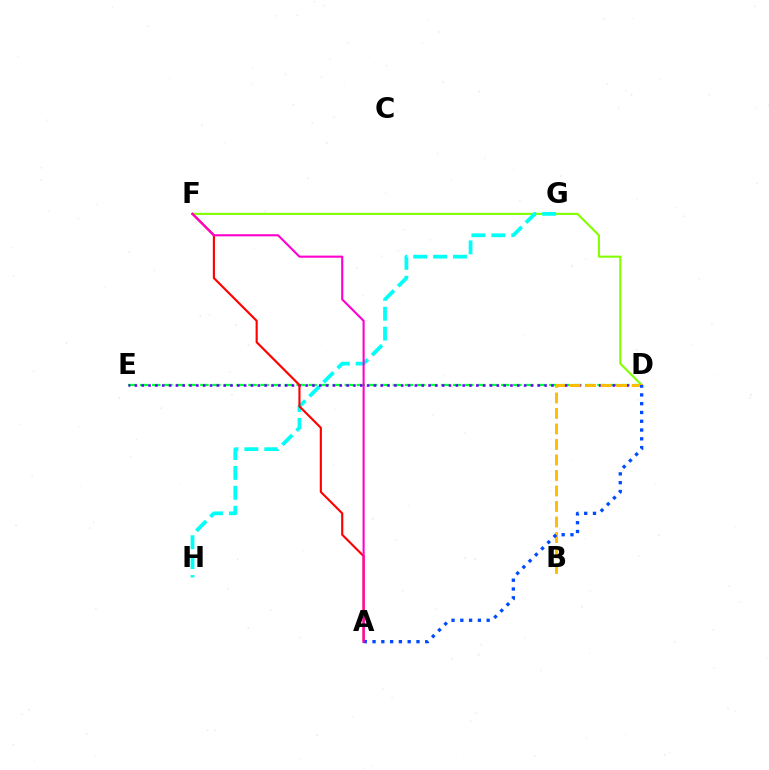{('D', 'F'): [{'color': '#84ff00', 'line_style': 'solid', 'thickness': 1.52}], ('D', 'E'): [{'color': '#00ff39', 'line_style': 'dashed', 'thickness': 1.63}, {'color': '#7200ff', 'line_style': 'dotted', 'thickness': 1.86}], ('G', 'H'): [{'color': '#00fff6', 'line_style': 'dashed', 'thickness': 2.7}], ('A', 'F'): [{'color': '#ff0000', 'line_style': 'solid', 'thickness': 1.54}, {'color': '#ff00cf', 'line_style': 'solid', 'thickness': 1.51}], ('B', 'D'): [{'color': '#ffbd00', 'line_style': 'dashed', 'thickness': 2.11}], ('A', 'D'): [{'color': '#004bff', 'line_style': 'dotted', 'thickness': 2.39}]}